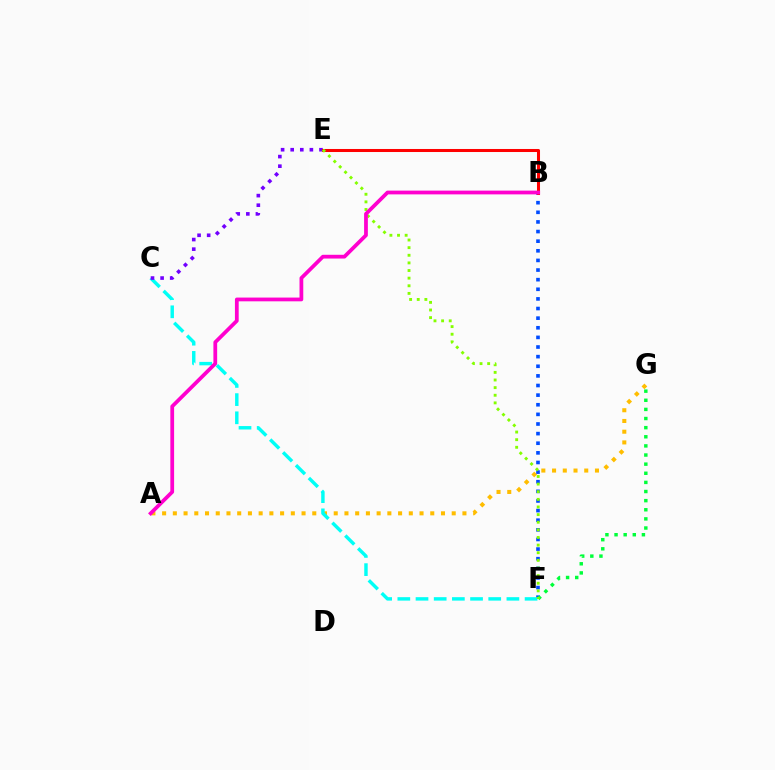{('A', 'G'): [{'color': '#ffbd00', 'line_style': 'dotted', 'thickness': 2.91}], ('B', 'F'): [{'color': '#004bff', 'line_style': 'dotted', 'thickness': 2.61}], ('C', 'F'): [{'color': '#00fff6', 'line_style': 'dashed', 'thickness': 2.47}], ('F', 'G'): [{'color': '#00ff39', 'line_style': 'dotted', 'thickness': 2.48}], ('C', 'E'): [{'color': '#7200ff', 'line_style': 'dotted', 'thickness': 2.61}], ('B', 'E'): [{'color': '#ff0000', 'line_style': 'solid', 'thickness': 2.19}], ('E', 'F'): [{'color': '#84ff00', 'line_style': 'dotted', 'thickness': 2.07}], ('A', 'B'): [{'color': '#ff00cf', 'line_style': 'solid', 'thickness': 2.71}]}